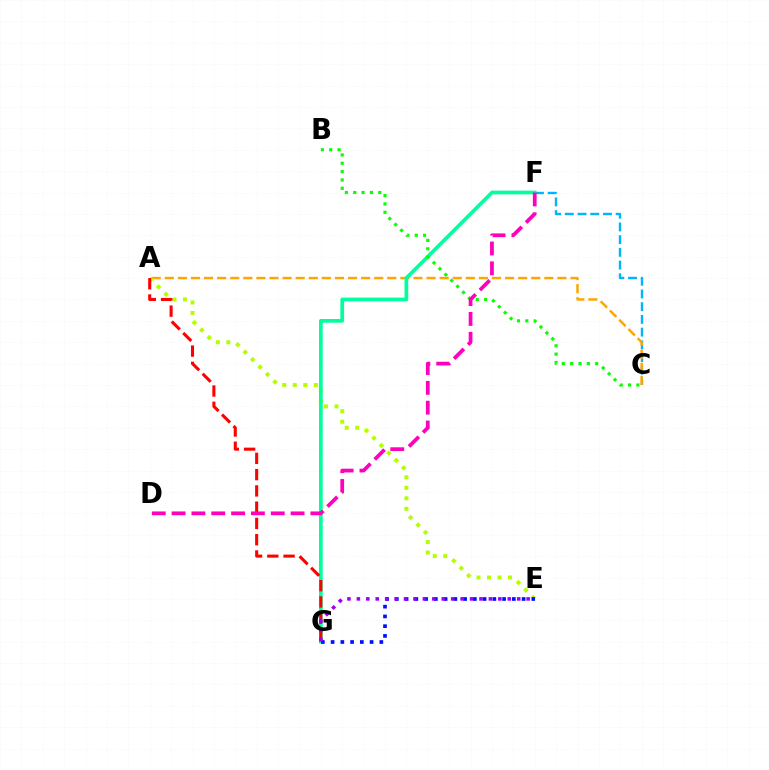{('C', 'F'): [{'color': '#00b5ff', 'line_style': 'dashed', 'thickness': 1.73}], ('A', 'C'): [{'color': '#ffa500', 'line_style': 'dashed', 'thickness': 1.78}], ('A', 'E'): [{'color': '#b3ff00', 'line_style': 'dotted', 'thickness': 2.86}], ('F', 'G'): [{'color': '#00ff9d', 'line_style': 'solid', 'thickness': 2.66}], ('E', 'G'): [{'color': '#0010ff', 'line_style': 'dotted', 'thickness': 2.65}, {'color': '#9b00ff', 'line_style': 'dotted', 'thickness': 2.56}], ('A', 'G'): [{'color': '#ff0000', 'line_style': 'dashed', 'thickness': 2.21}], ('B', 'C'): [{'color': '#08ff00', 'line_style': 'dotted', 'thickness': 2.27}], ('D', 'F'): [{'color': '#ff00bd', 'line_style': 'dashed', 'thickness': 2.69}]}